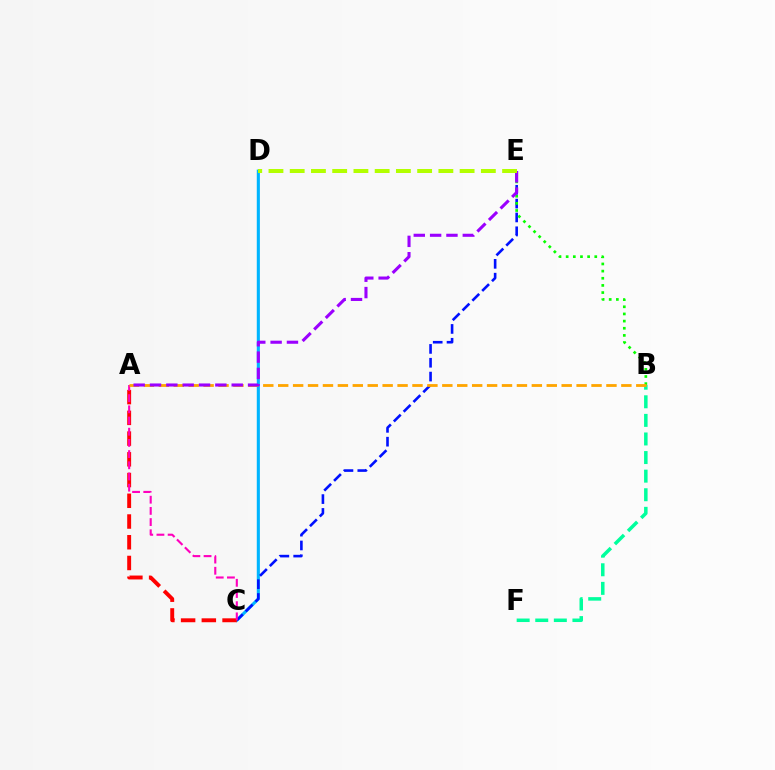{('C', 'D'): [{'color': '#00b5ff', 'line_style': 'solid', 'thickness': 2.23}], ('B', 'F'): [{'color': '#00ff9d', 'line_style': 'dashed', 'thickness': 2.53}], ('A', 'C'): [{'color': '#ff0000', 'line_style': 'dashed', 'thickness': 2.82}, {'color': '#ff00bd', 'line_style': 'dashed', 'thickness': 1.52}], ('C', 'E'): [{'color': '#0010ff', 'line_style': 'dashed', 'thickness': 1.88}], ('B', 'E'): [{'color': '#08ff00', 'line_style': 'dotted', 'thickness': 1.94}], ('A', 'B'): [{'color': '#ffa500', 'line_style': 'dashed', 'thickness': 2.03}], ('A', 'E'): [{'color': '#9b00ff', 'line_style': 'dashed', 'thickness': 2.22}], ('D', 'E'): [{'color': '#b3ff00', 'line_style': 'dashed', 'thickness': 2.89}]}